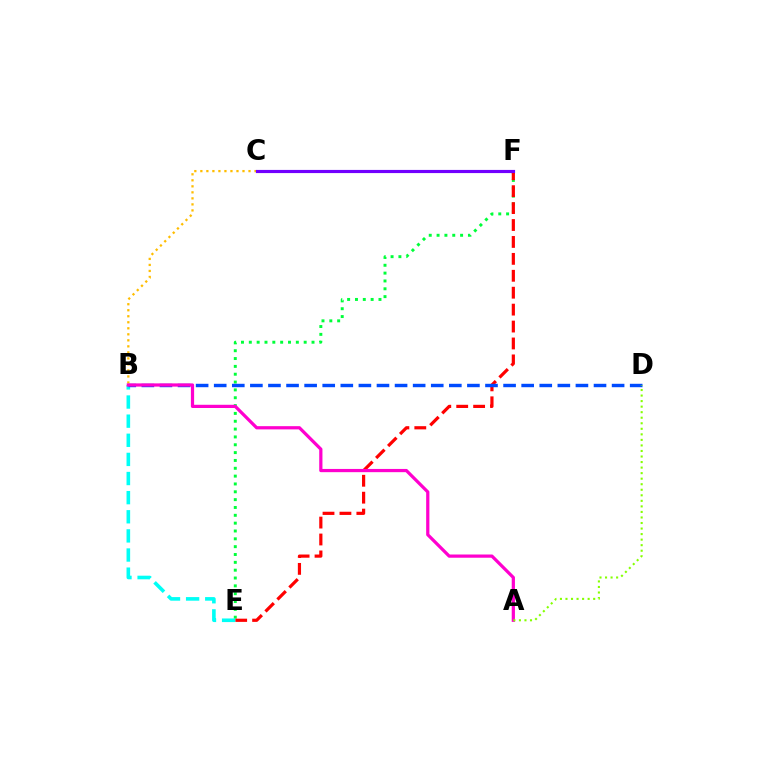{('B', 'C'): [{'color': '#ffbd00', 'line_style': 'dotted', 'thickness': 1.64}], ('E', 'F'): [{'color': '#00ff39', 'line_style': 'dotted', 'thickness': 2.13}, {'color': '#ff0000', 'line_style': 'dashed', 'thickness': 2.3}], ('B', 'E'): [{'color': '#00fff6', 'line_style': 'dashed', 'thickness': 2.6}], ('B', 'D'): [{'color': '#004bff', 'line_style': 'dashed', 'thickness': 2.46}], ('A', 'B'): [{'color': '#ff00cf', 'line_style': 'solid', 'thickness': 2.32}], ('C', 'F'): [{'color': '#7200ff', 'line_style': 'solid', 'thickness': 2.27}], ('A', 'D'): [{'color': '#84ff00', 'line_style': 'dotted', 'thickness': 1.51}]}